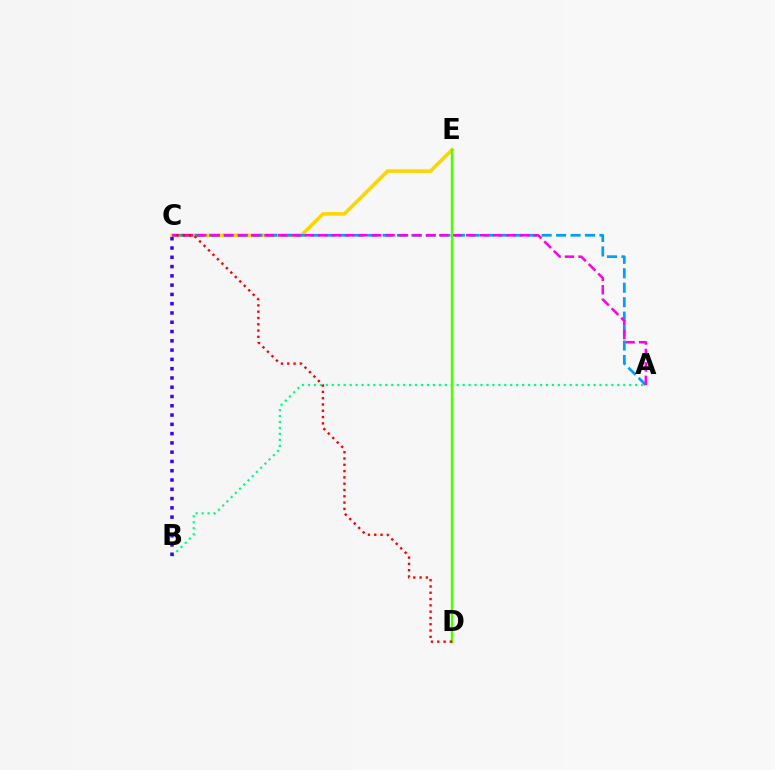{('A', 'B'): [{'color': '#00ff86', 'line_style': 'dotted', 'thickness': 1.62}], ('C', 'E'): [{'color': '#ffd500', 'line_style': 'solid', 'thickness': 2.58}], ('A', 'C'): [{'color': '#009eff', 'line_style': 'dashed', 'thickness': 1.96}, {'color': '#ff00ed', 'line_style': 'dashed', 'thickness': 1.83}], ('D', 'E'): [{'color': '#4fff00', 'line_style': 'solid', 'thickness': 1.75}], ('C', 'D'): [{'color': '#ff0000', 'line_style': 'dotted', 'thickness': 1.71}], ('B', 'C'): [{'color': '#3700ff', 'line_style': 'dotted', 'thickness': 2.52}]}